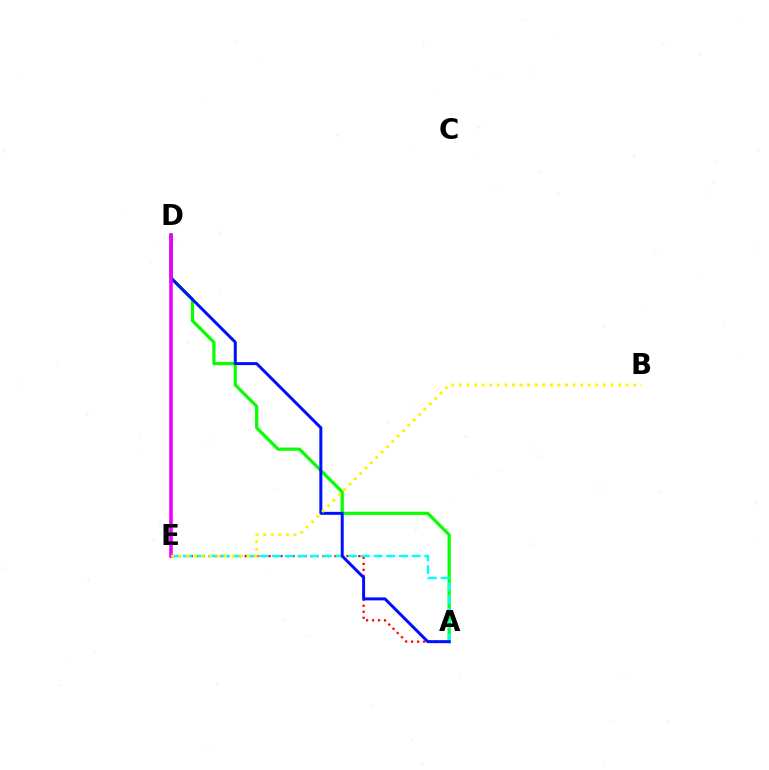{('A', 'E'): [{'color': '#ff0000', 'line_style': 'dotted', 'thickness': 1.63}, {'color': '#00fff6', 'line_style': 'dashed', 'thickness': 1.73}], ('A', 'D'): [{'color': '#08ff00', 'line_style': 'solid', 'thickness': 2.32}, {'color': '#0010ff', 'line_style': 'solid', 'thickness': 2.14}], ('D', 'E'): [{'color': '#ee00ff', 'line_style': 'solid', 'thickness': 2.57}], ('B', 'E'): [{'color': '#fcf500', 'line_style': 'dotted', 'thickness': 2.06}]}